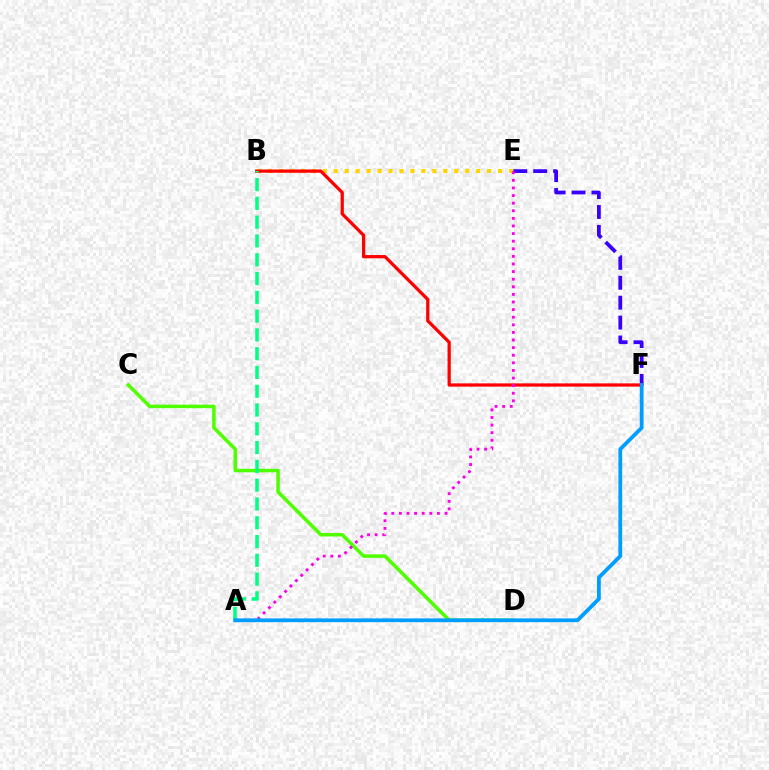{('C', 'D'): [{'color': '#4fff00', 'line_style': 'solid', 'thickness': 2.52}], ('B', 'E'): [{'color': '#ffd500', 'line_style': 'dotted', 'thickness': 2.98}], ('E', 'F'): [{'color': '#3700ff', 'line_style': 'dashed', 'thickness': 2.71}], ('B', 'F'): [{'color': '#ff0000', 'line_style': 'solid', 'thickness': 2.33}], ('A', 'E'): [{'color': '#ff00ed', 'line_style': 'dotted', 'thickness': 2.07}], ('A', 'B'): [{'color': '#00ff86', 'line_style': 'dashed', 'thickness': 2.55}], ('A', 'F'): [{'color': '#009eff', 'line_style': 'solid', 'thickness': 2.73}]}